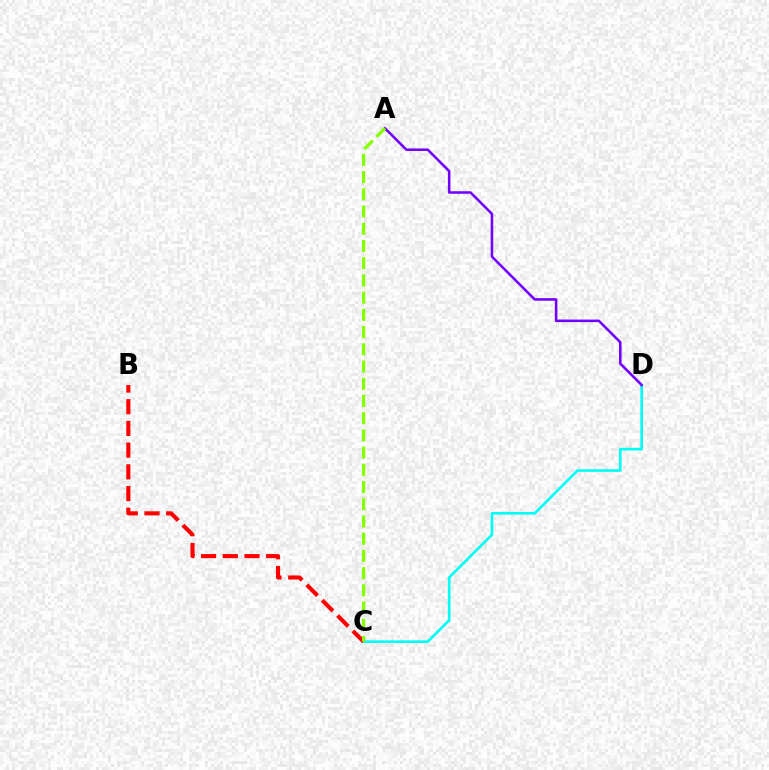{('C', 'D'): [{'color': '#00fff6', 'line_style': 'solid', 'thickness': 1.9}], ('A', 'D'): [{'color': '#7200ff', 'line_style': 'solid', 'thickness': 1.84}], ('B', 'C'): [{'color': '#ff0000', 'line_style': 'dashed', 'thickness': 2.95}], ('A', 'C'): [{'color': '#84ff00', 'line_style': 'dashed', 'thickness': 2.34}]}